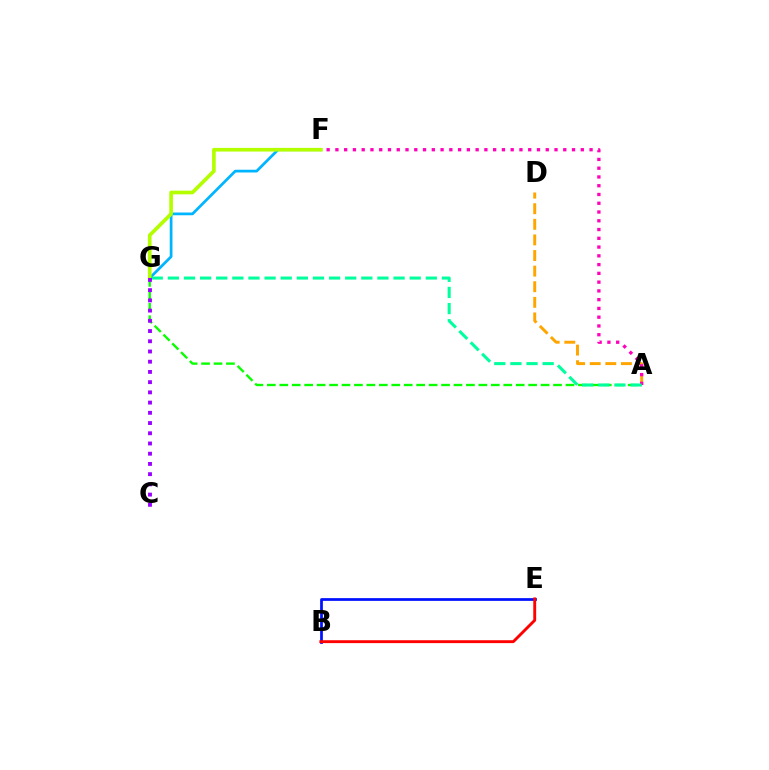{('A', 'D'): [{'color': '#ffa500', 'line_style': 'dashed', 'thickness': 2.12}], ('A', 'G'): [{'color': '#08ff00', 'line_style': 'dashed', 'thickness': 1.69}, {'color': '#00ff9d', 'line_style': 'dashed', 'thickness': 2.19}], ('F', 'G'): [{'color': '#00b5ff', 'line_style': 'solid', 'thickness': 1.96}, {'color': '#b3ff00', 'line_style': 'solid', 'thickness': 2.64}], ('A', 'F'): [{'color': '#ff00bd', 'line_style': 'dotted', 'thickness': 2.38}], ('B', 'E'): [{'color': '#0010ff', 'line_style': 'solid', 'thickness': 1.97}, {'color': '#ff0000', 'line_style': 'solid', 'thickness': 2.08}], ('C', 'G'): [{'color': '#9b00ff', 'line_style': 'dotted', 'thickness': 2.78}]}